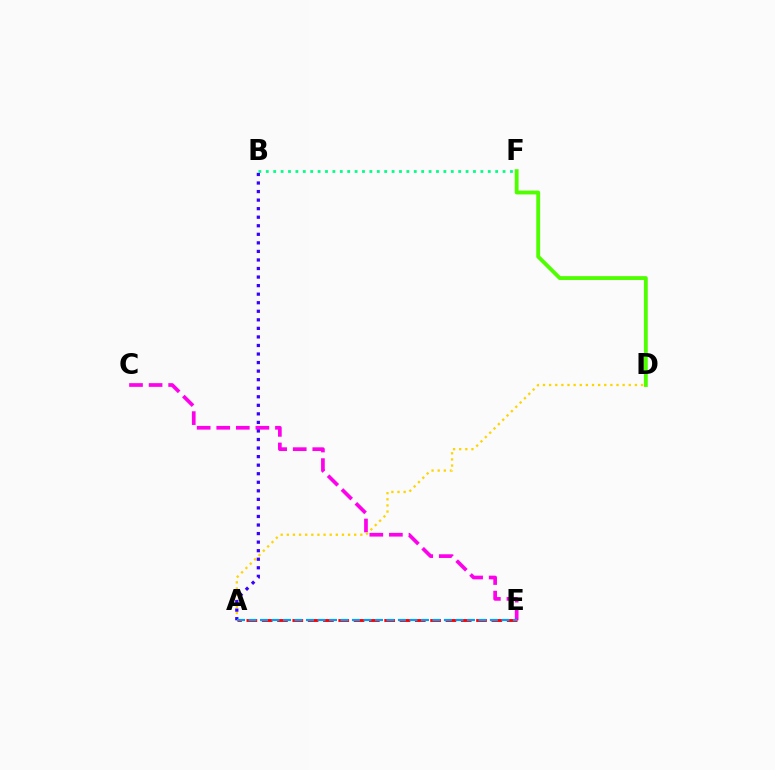{('D', 'F'): [{'color': '#4fff00', 'line_style': 'solid', 'thickness': 2.77}], ('C', 'E'): [{'color': '#ff00ed', 'line_style': 'dashed', 'thickness': 2.66}], ('A', 'D'): [{'color': '#ffd500', 'line_style': 'dotted', 'thickness': 1.66}], ('A', 'B'): [{'color': '#3700ff', 'line_style': 'dotted', 'thickness': 2.32}], ('A', 'E'): [{'color': '#ff0000', 'line_style': 'dashed', 'thickness': 2.08}, {'color': '#009eff', 'line_style': 'dashed', 'thickness': 1.56}], ('B', 'F'): [{'color': '#00ff86', 'line_style': 'dotted', 'thickness': 2.01}]}